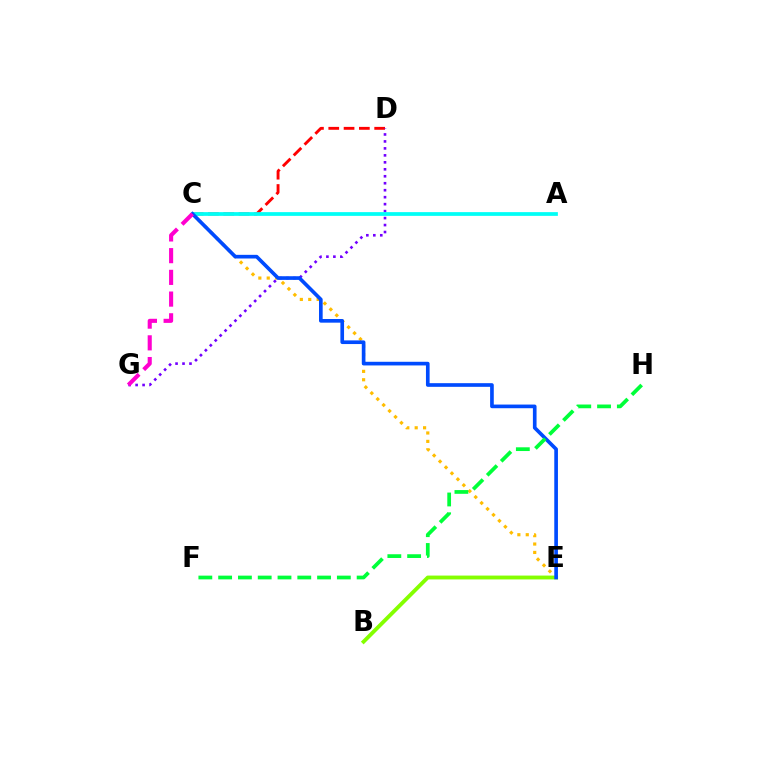{('C', 'D'): [{'color': '#ff0000', 'line_style': 'dashed', 'thickness': 2.08}], ('D', 'G'): [{'color': '#7200ff', 'line_style': 'dotted', 'thickness': 1.89}], ('C', 'E'): [{'color': '#ffbd00', 'line_style': 'dotted', 'thickness': 2.28}, {'color': '#004bff', 'line_style': 'solid', 'thickness': 2.63}], ('A', 'C'): [{'color': '#00fff6', 'line_style': 'solid', 'thickness': 2.69}], ('B', 'E'): [{'color': '#84ff00', 'line_style': 'solid', 'thickness': 2.77}], ('F', 'H'): [{'color': '#00ff39', 'line_style': 'dashed', 'thickness': 2.69}], ('C', 'G'): [{'color': '#ff00cf', 'line_style': 'dashed', 'thickness': 2.95}]}